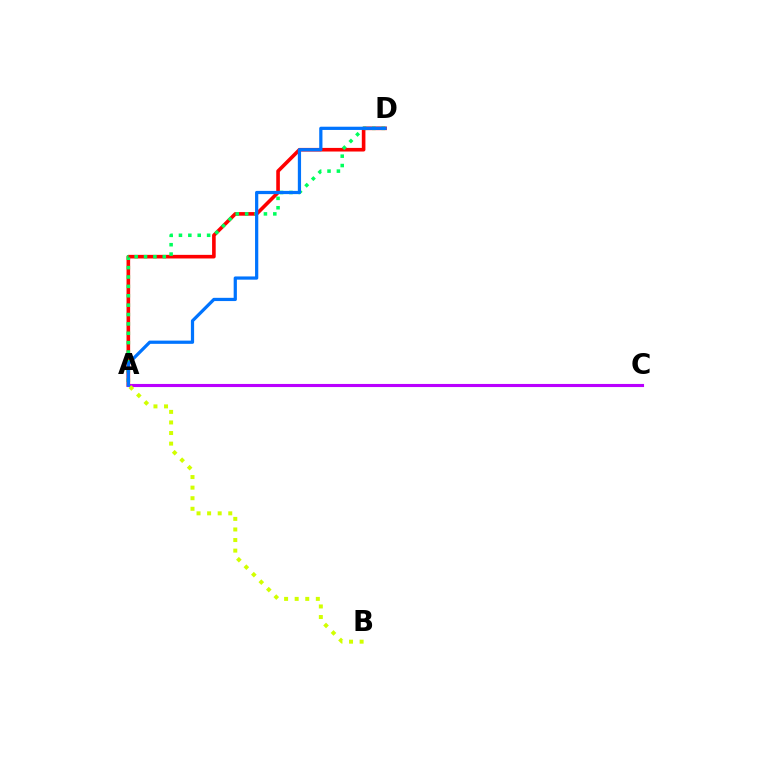{('A', 'D'): [{'color': '#ff0000', 'line_style': 'solid', 'thickness': 2.6}, {'color': '#00ff5c', 'line_style': 'dotted', 'thickness': 2.55}, {'color': '#0074ff', 'line_style': 'solid', 'thickness': 2.32}], ('A', 'C'): [{'color': '#b900ff', 'line_style': 'solid', 'thickness': 2.24}], ('A', 'B'): [{'color': '#d1ff00', 'line_style': 'dotted', 'thickness': 2.87}]}